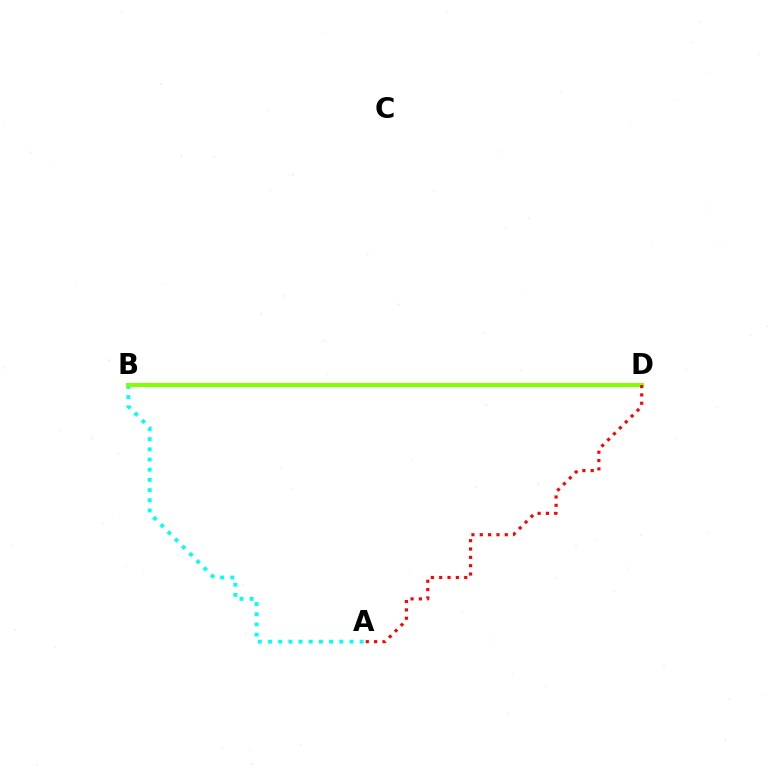{('B', 'D'): [{'color': '#7200ff', 'line_style': 'dashed', 'thickness': 1.92}, {'color': '#84ff00', 'line_style': 'solid', 'thickness': 2.91}], ('A', 'B'): [{'color': '#00fff6', 'line_style': 'dotted', 'thickness': 2.77}], ('A', 'D'): [{'color': '#ff0000', 'line_style': 'dotted', 'thickness': 2.26}]}